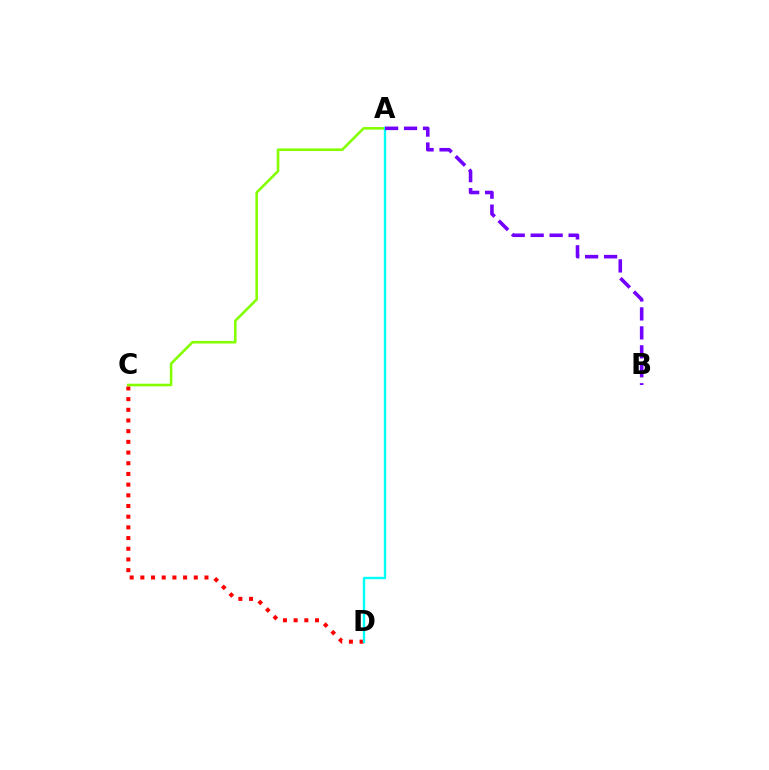{('C', 'D'): [{'color': '#ff0000', 'line_style': 'dotted', 'thickness': 2.9}], ('A', 'C'): [{'color': '#84ff00', 'line_style': 'solid', 'thickness': 1.86}], ('A', 'D'): [{'color': '#00fff6', 'line_style': 'solid', 'thickness': 1.71}], ('A', 'B'): [{'color': '#7200ff', 'line_style': 'dashed', 'thickness': 2.57}]}